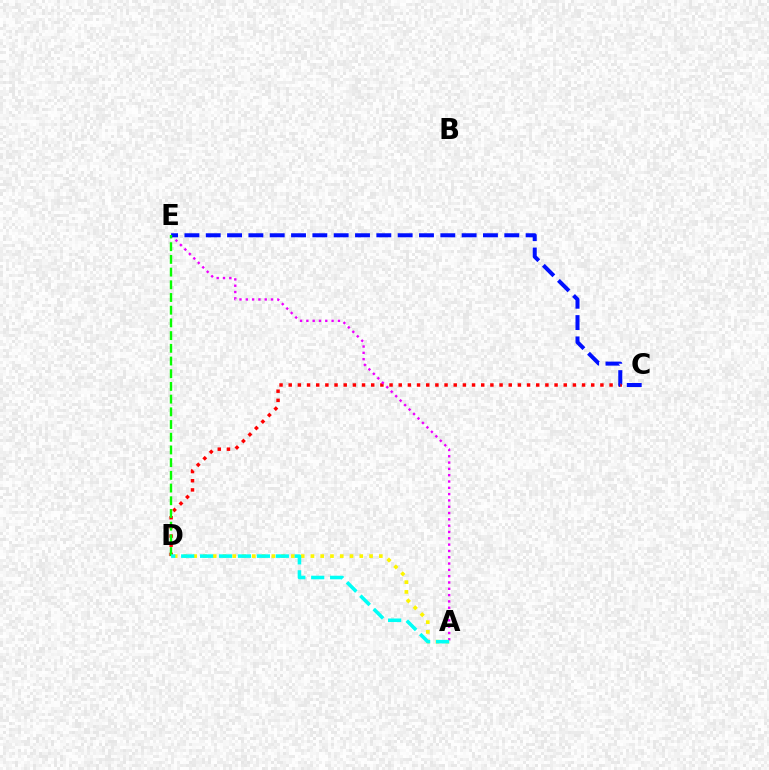{('C', 'D'): [{'color': '#ff0000', 'line_style': 'dotted', 'thickness': 2.49}], ('A', 'E'): [{'color': '#ee00ff', 'line_style': 'dotted', 'thickness': 1.71}], ('A', 'D'): [{'color': '#fcf500', 'line_style': 'dotted', 'thickness': 2.65}, {'color': '#00fff6', 'line_style': 'dashed', 'thickness': 2.57}], ('C', 'E'): [{'color': '#0010ff', 'line_style': 'dashed', 'thickness': 2.9}], ('D', 'E'): [{'color': '#08ff00', 'line_style': 'dashed', 'thickness': 1.73}]}